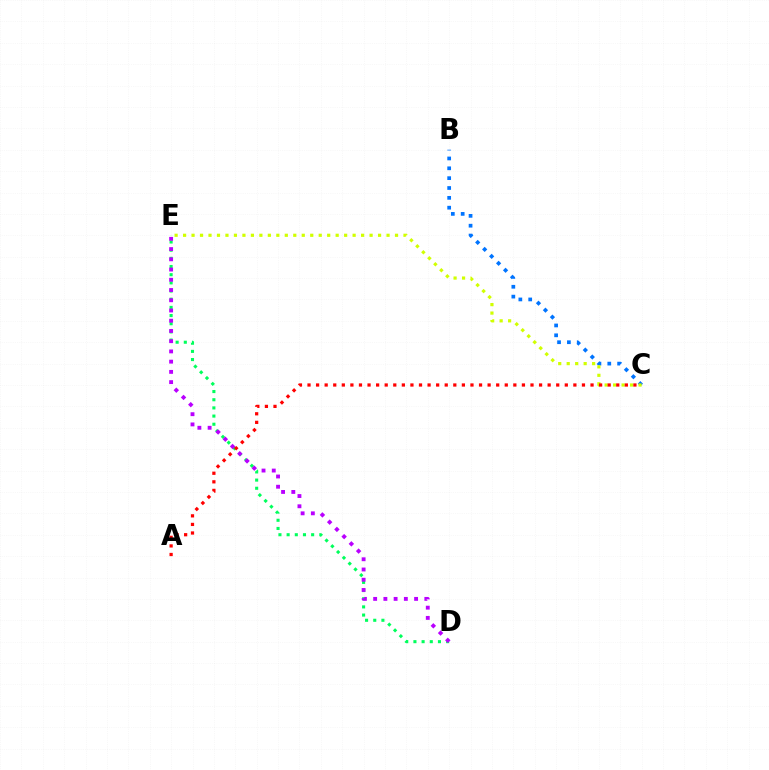{('D', 'E'): [{'color': '#00ff5c', 'line_style': 'dotted', 'thickness': 2.22}, {'color': '#b900ff', 'line_style': 'dotted', 'thickness': 2.78}], ('B', 'C'): [{'color': '#0074ff', 'line_style': 'dotted', 'thickness': 2.68}], ('C', 'E'): [{'color': '#d1ff00', 'line_style': 'dotted', 'thickness': 2.3}], ('A', 'C'): [{'color': '#ff0000', 'line_style': 'dotted', 'thickness': 2.33}]}